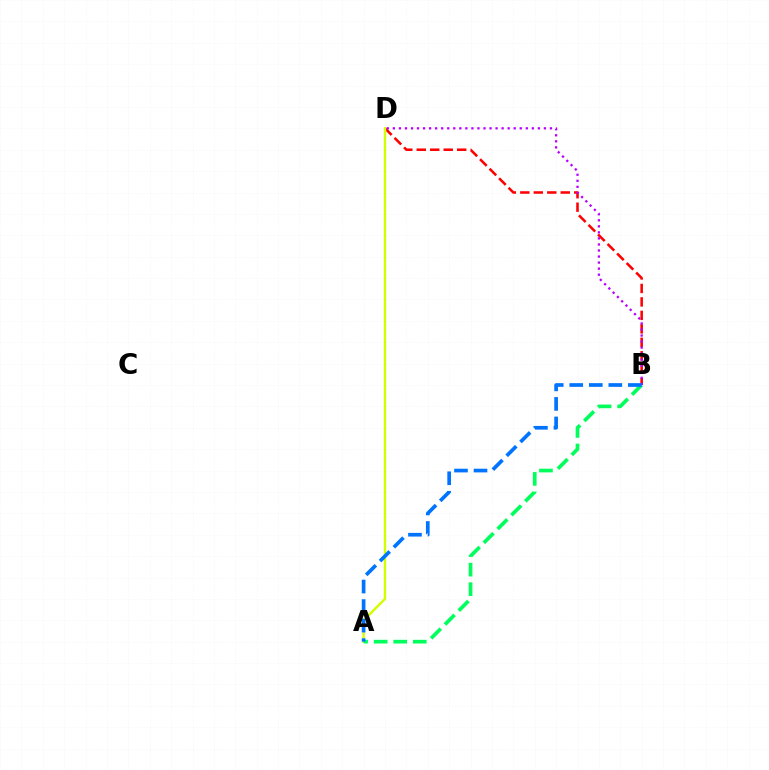{('B', 'D'): [{'color': '#ff0000', 'line_style': 'dashed', 'thickness': 1.83}, {'color': '#b900ff', 'line_style': 'dotted', 'thickness': 1.64}], ('A', 'D'): [{'color': '#d1ff00', 'line_style': 'solid', 'thickness': 1.74}], ('A', 'B'): [{'color': '#00ff5c', 'line_style': 'dashed', 'thickness': 2.66}, {'color': '#0074ff', 'line_style': 'dashed', 'thickness': 2.65}]}